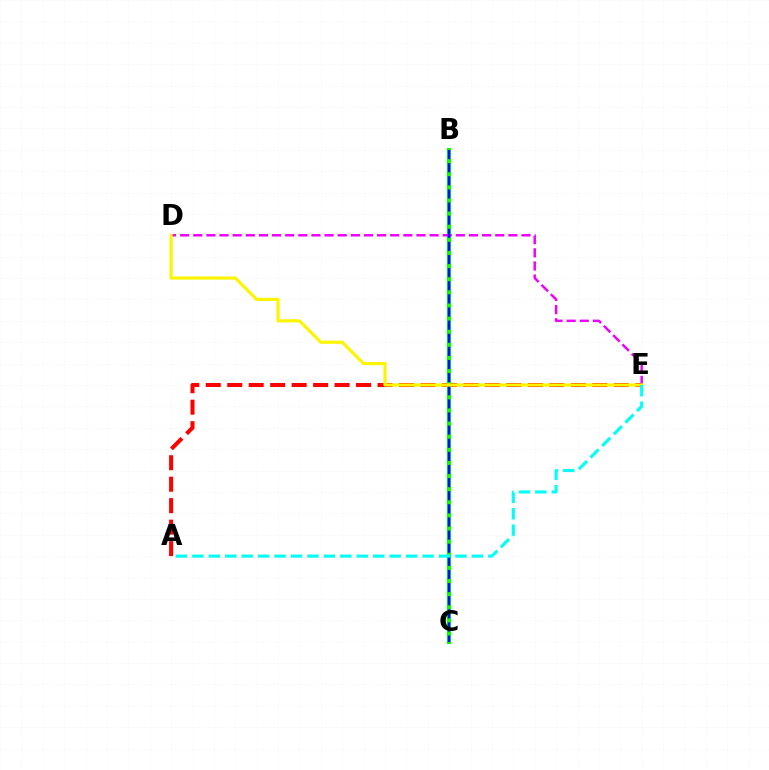{('A', 'E'): [{'color': '#ff0000', 'line_style': 'dashed', 'thickness': 2.92}, {'color': '#00fff6', 'line_style': 'dashed', 'thickness': 2.23}], ('B', 'C'): [{'color': '#08ff00', 'line_style': 'solid', 'thickness': 2.92}, {'color': '#0010ff', 'line_style': 'dashed', 'thickness': 1.78}], ('D', 'E'): [{'color': '#ee00ff', 'line_style': 'dashed', 'thickness': 1.78}, {'color': '#fcf500', 'line_style': 'solid', 'thickness': 2.28}]}